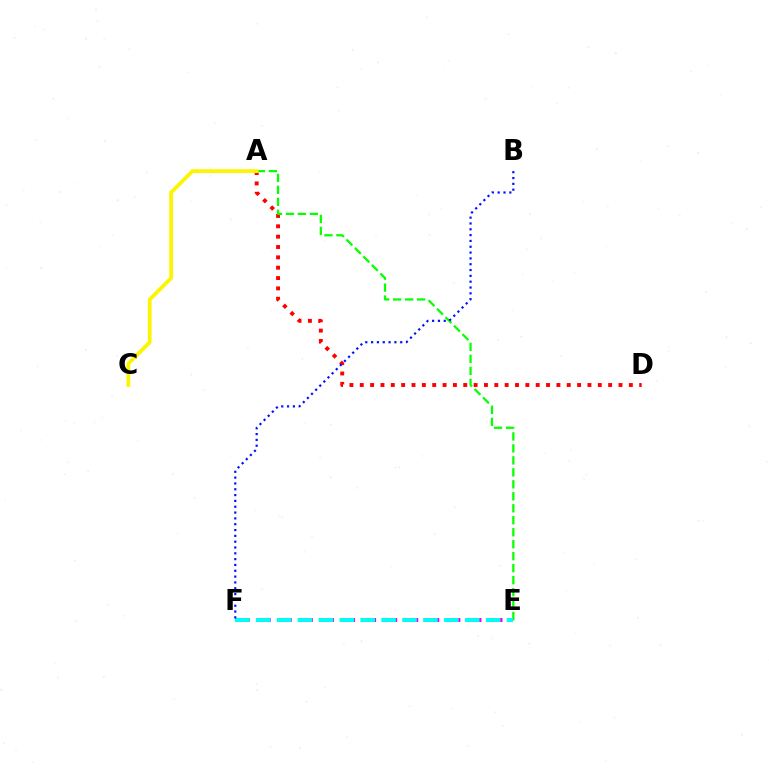{('A', 'D'): [{'color': '#ff0000', 'line_style': 'dotted', 'thickness': 2.81}], ('A', 'E'): [{'color': '#08ff00', 'line_style': 'dashed', 'thickness': 1.63}], ('E', 'F'): [{'color': '#ee00ff', 'line_style': 'dashed', 'thickness': 2.86}, {'color': '#00fff6', 'line_style': 'dashed', 'thickness': 2.84}], ('B', 'F'): [{'color': '#0010ff', 'line_style': 'dotted', 'thickness': 1.58}], ('A', 'C'): [{'color': '#fcf500', 'line_style': 'solid', 'thickness': 2.7}]}